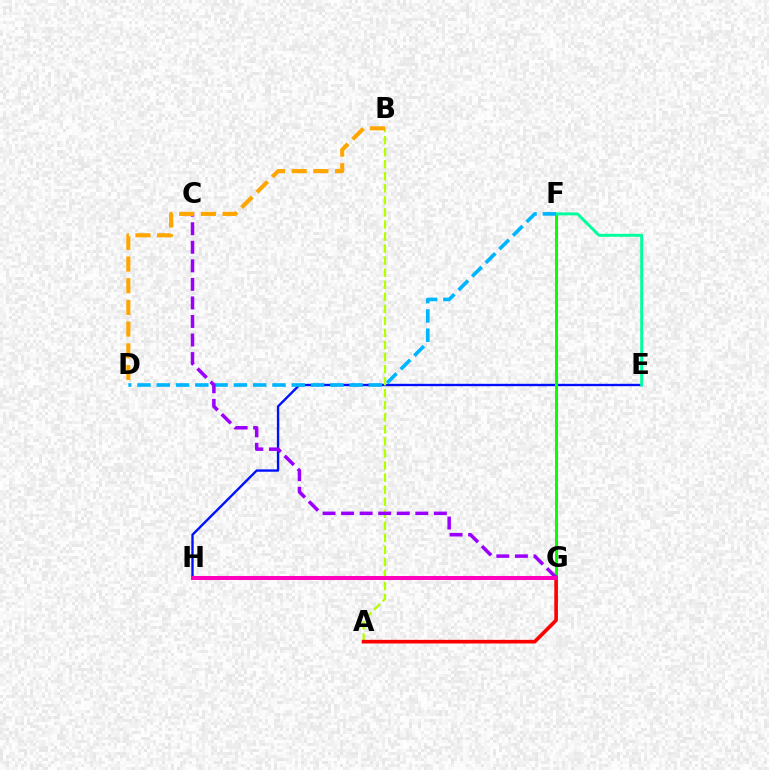{('E', 'H'): [{'color': '#0010ff', 'line_style': 'solid', 'thickness': 1.71}], ('F', 'G'): [{'color': '#08ff00', 'line_style': 'solid', 'thickness': 2.17}], ('E', 'F'): [{'color': '#00ff9d', 'line_style': 'solid', 'thickness': 2.12}], ('D', 'F'): [{'color': '#00b5ff', 'line_style': 'dashed', 'thickness': 2.62}], ('A', 'B'): [{'color': '#b3ff00', 'line_style': 'dashed', 'thickness': 1.64}], ('A', 'G'): [{'color': '#ff0000', 'line_style': 'solid', 'thickness': 2.62}], ('C', 'G'): [{'color': '#9b00ff', 'line_style': 'dashed', 'thickness': 2.52}], ('B', 'D'): [{'color': '#ffa500', 'line_style': 'dashed', 'thickness': 2.95}], ('G', 'H'): [{'color': '#ff00bd', 'line_style': 'solid', 'thickness': 2.87}]}